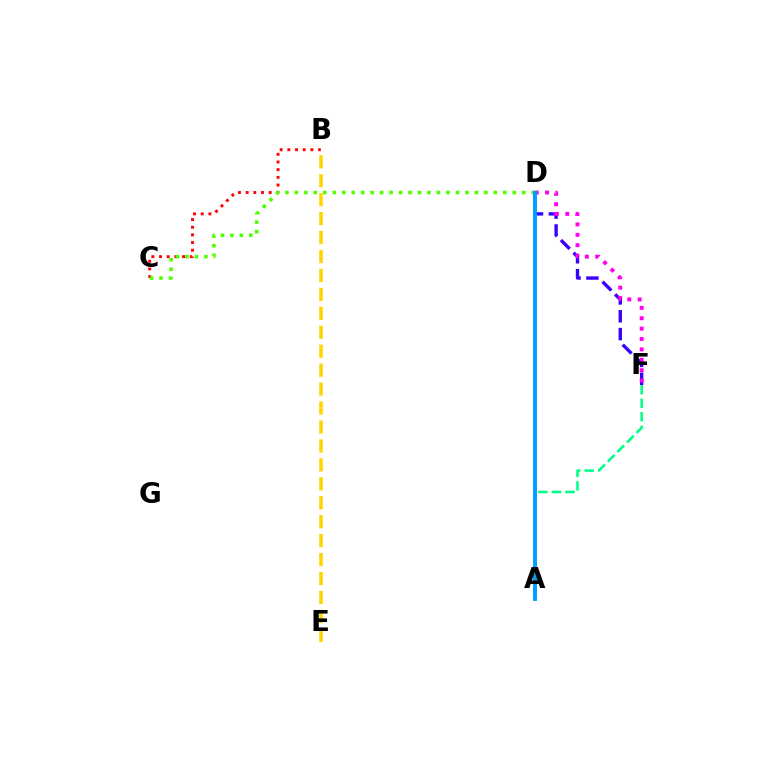{('B', 'C'): [{'color': '#ff0000', 'line_style': 'dotted', 'thickness': 2.09}], ('C', 'D'): [{'color': '#4fff00', 'line_style': 'dotted', 'thickness': 2.57}], ('B', 'E'): [{'color': '#ffd500', 'line_style': 'dashed', 'thickness': 2.57}], ('D', 'F'): [{'color': '#3700ff', 'line_style': 'dashed', 'thickness': 2.42}, {'color': '#ff00ed', 'line_style': 'dotted', 'thickness': 2.82}], ('A', 'F'): [{'color': '#00ff86', 'line_style': 'dashed', 'thickness': 1.84}], ('A', 'D'): [{'color': '#009eff', 'line_style': 'solid', 'thickness': 2.82}]}